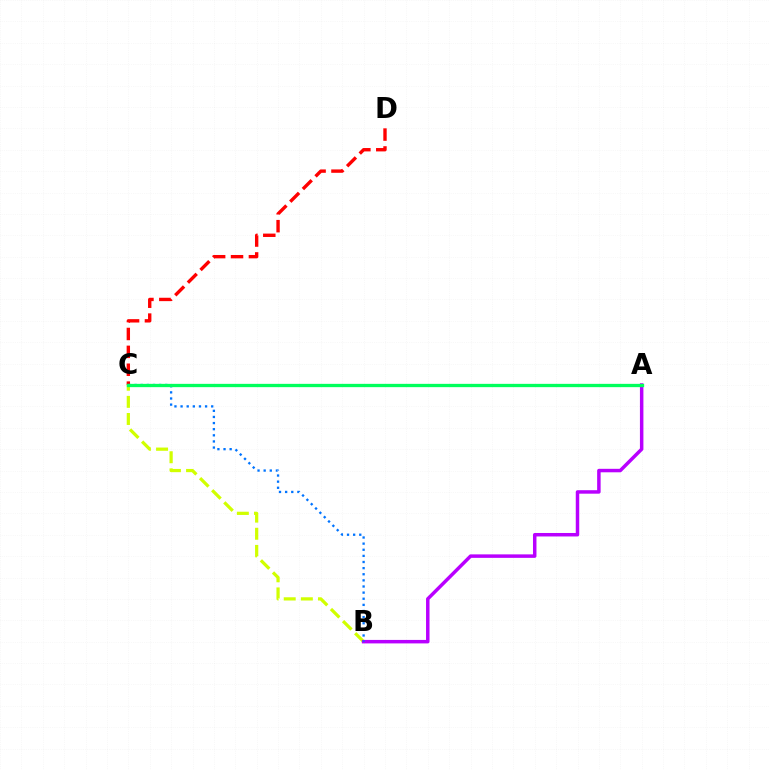{('C', 'D'): [{'color': '#ff0000', 'line_style': 'dashed', 'thickness': 2.43}], ('B', 'C'): [{'color': '#d1ff00', 'line_style': 'dashed', 'thickness': 2.33}, {'color': '#0074ff', 'line_style': 'dotted', 'thickness': 1.66}], ('A', 'B'): [{'color': '#b900ff', 'line_style': 'solid', 'thickness': 2.51}], ('A', 'C'): [{'color': '#00ff5c', 'line_style': 'solid', 'thickness': 2.38}]}